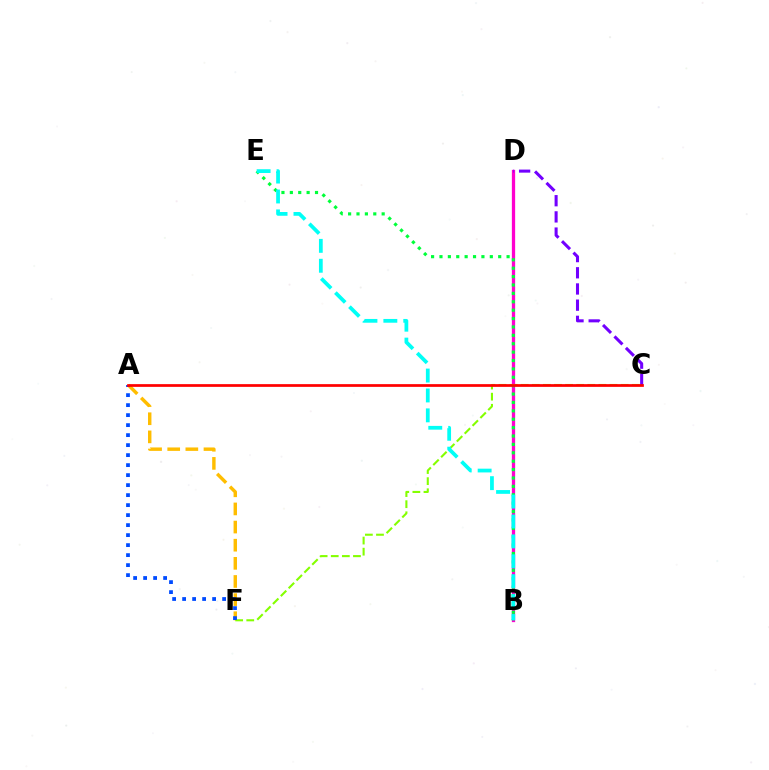{('B', 'D'): [{'color': '#ff00cf', 'line_style': 'solid', 'thickness': 2.36}], ('B', 'E'): [{'color': '#00ff39', 'line_style': 'dotted', 'thickness': 2.28}, {'color': '#00fff6', 'line_style': 'dashed', 'thickness': 2.7}], ('A', 'F'): [{'color': '#ffbd00', 'line_style': 'dashed', 'thickness': 2.46}, {'color': '#004bff', 'line_style': 'dotted', 'thickness': 2.72}], ('C', 'F'): [{'color': '#84ff00', 'line_style': 'dashed', 'thickness': 1.51}], ('C', 'D'): [{'color': '#7200ff', 'line_style': 'dashed', 'thickness': 2.2}], ('A', 'C'): [{'color': '#ff0000', 'line_style': 'solid', 'thickness': 1.96}]}